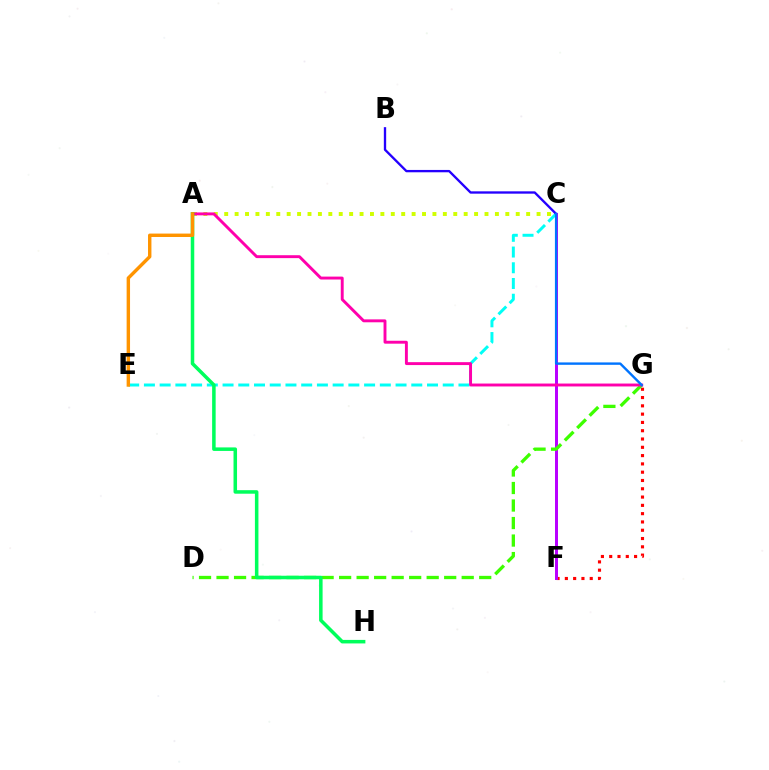{('C', 'E'): [{'color': '#00fff6', 'line_style': 'dashed', 'thickness': 2.14}], ('B', 'C'): [{'color': '#2500ff', 'line_style': 'solid', 'thickness': 1.68}], ('A', 'C'): [{'color': '#d1ff00', 'line_style': 'dotted', 'thickness': 2.83}], ('F', 'G'): [{'color': '#ff0000', 'line_style': 'dotted', 'thickness': 2.25}], ('C', 'F'): [{'color': '#b900ff', 'line_style': 'solid', 'thickness': 2.14}], ('D', 'G'): [{'color': '#3dff00', 'line_style': 'dashed', 'thickness': 2.38}], ('A', 'G'): [{'color': '#ff00ac', 'line_style': 'solid', 'thickness': 2.09}], ('C', 'G'): [{'color': '#0074ff', 'line_style': 'solid', 'thickness': 1.73}], ('A', 'H'): [{'color': '#00ff5c', 'line_style': 'solid', 'thickness': 2.54}], ('A', 'E'): [{'color': '#ff9400', 'line_style': 'solid', 'thickness': 2.46}]}